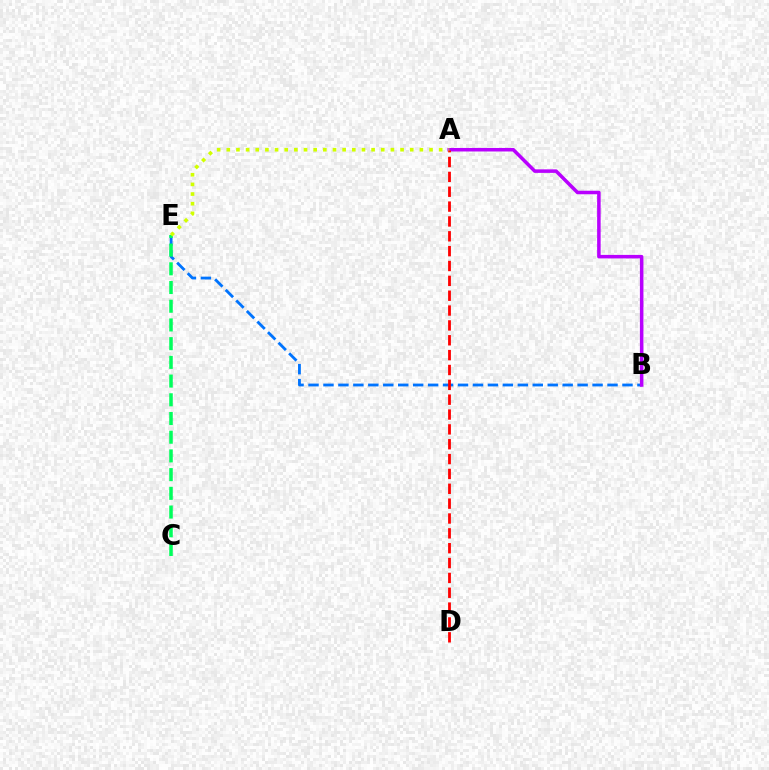{('B', 'E'): [{'color': '#0074ff', 'line_style': 'dashed', 'thickness': 2.03}], ('C', 'E'): [{'color': '#00ff5c', 'line_style': 'dashed', 'thickness': 2.54}], ('A', 'B'): [{'color': '#b900ff', 'line_style': 'solid', 'thickness': 2.54}], ('A', 'D'): [{'color': '#ff0000', 'line_style': 'dashed', 'thickness': 2.02}], ('A', 'E'): [{'color': '#d1ff00', 'line_style': 'dotted', 'thickness': 2.62}]}